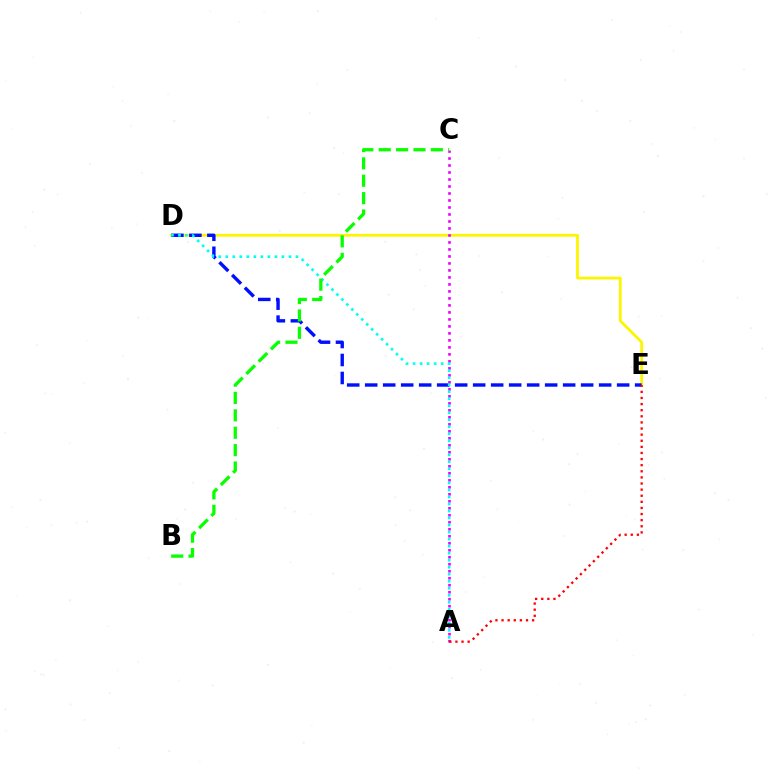{('D', 'E'): [{'color': '#fcf500', 'line_style': 'solid', 'thickness': 2.0}, {'color': '#0010ff', 'line_style': 'dashed', 'thickness': 2.44}], ('A', 'C'): [{'color': '#ee00ff', 'line_style': 'dotted', 'thickness': 1.9}], ('A', 'D'): [{'color': '#00fff6', 'line_style': 'dotted', 'thickness': 1.91}], ('B', 'C'): [{'color': '#08ff00', 'line_style': 'dashed', 'thickness': 2.36}], ('A', 'E'): [{'color': '#ff0000', 'line_style': 'dotted', 'thickness': 1.66}]}